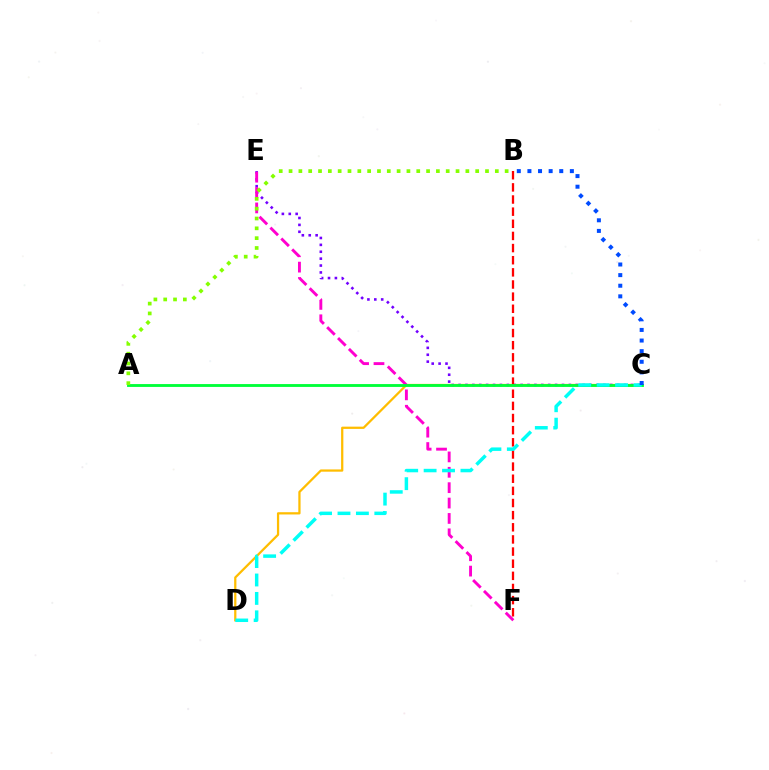{('C', 'D'): [{'color': '#ffbd00', 'line_style': 'solid', 'thickness': 1.62}, {'color': '#00fff6', 'line_style': 'dashed', 'thickness': 2.5}], ('C', 'E'): [{'color': '#7200ff', 'line_style': 'dotted', 'thickness': 1.87}], ('E', 'F'): [{'color': '#ff00cf', 'line_style': 'dashed', 'thickness': 2.09}], ('B', 'F'): [{'color': '#ff0000', 'line_style': 'dashed', 'thickness': 1.65}], ('A', 'C'): [{'color': '#00ff39', 'line_style': 'solid', 'thickness': 2.05}], ('B', 'C'): [{'color': '#004bff', 'line_style': 'dotted', 'thickness': 2.88}], ('A', 'B'): [{'color': '#84ff00', 'line_style': 'dotted', 'thickness': 2.67}]}